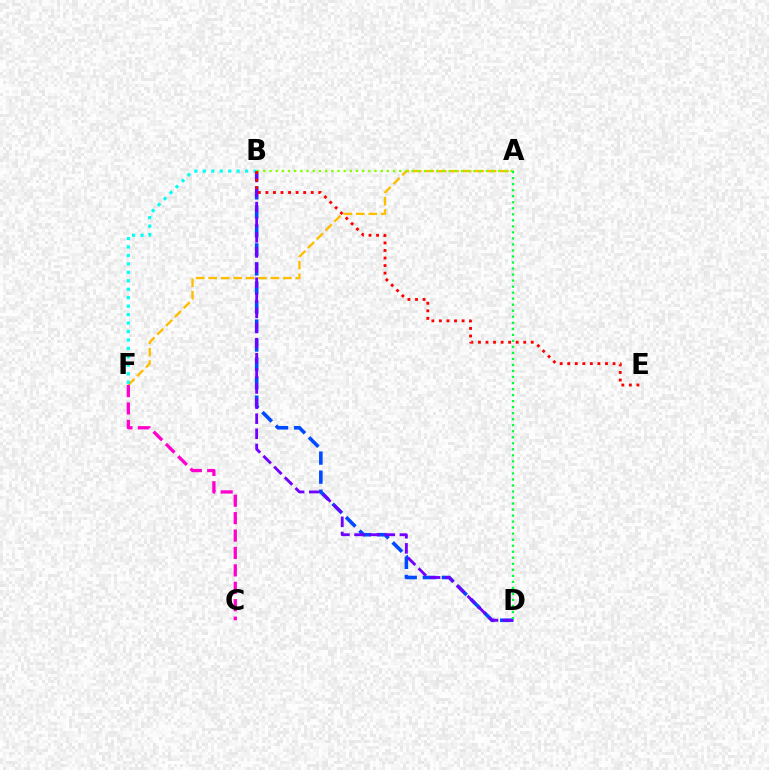{('A', 'F'): [{'color': '#ffbd00', 'line_style': 'dashed', 'thickness': 1.69}], ('B', 'D'): [{'color': '#004bff', 'line_style': 'dashed', 'thickness': 2.58}, {'color': '#7200ff', 'line_style': 'dashed', 'thickness': 2.05}], ('B', 'F'): [{'color': '#00fff6', 'line_style': 'dotted', 'thickness': 2.3}], ('A', 'B'): [{'color': '#84ff00', 'line_style': 'dotted', 'thickness': 1.68}], ('A', 'D'): [{'color': '#00ff39', 'line_style': 'dotted', 'thickness': 1.64}], ('C', 'F'): [{'color': '#ff00cf', 'line_style': 'dashed', 'thickness': 2.37}], ('B', 'E'): [{'color': '#ff0000', 'line_style': 'dotted', 'thickness': 2.05}]}